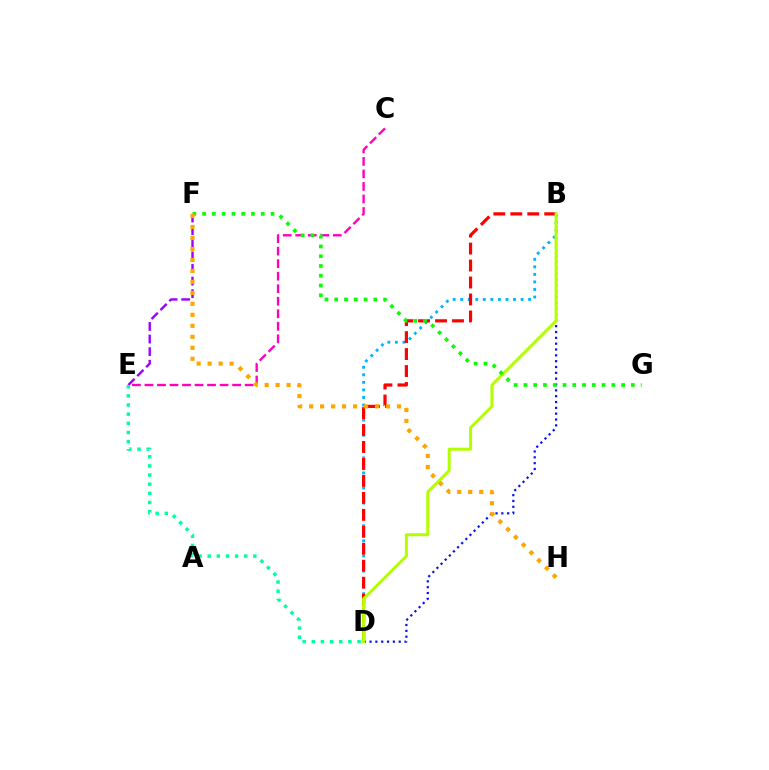{('B', 'D'): [{'color': '#00b5ff', 'line_style': 'dotted', 'thickness': 2.05}, {'color': '#ff0000', 'line_style': 'dashed', 'thickness': 2.3}, {'color': '#0010ff', 'line_style': 'dotted', 'thickness': 1.59}, {'color': '#b3ff00', 'line_style': 'solid', 'thickness': 2.18}], ('C', 'E'): [{'color': '#ff00bd', 'line_style': 'dashed', 'thickness': 1.7}], ('E', 'F'): [{'color': '#9b00ff', 'line_style': 'dashed', 'thickness': 1.71}], ('F', 'G'): [{'color': '#08ff00', 'line_style': 'dotted', 'thickness': 2.65}], ('D', 'E'): [{'color': '#00ff9d', 'line_style': 'dotted', 'thickness': 2.48}], ('F', 'H'): [{'color': '#ffa500', 'line_style': 'dotted', 'thickness': 2.98}]}